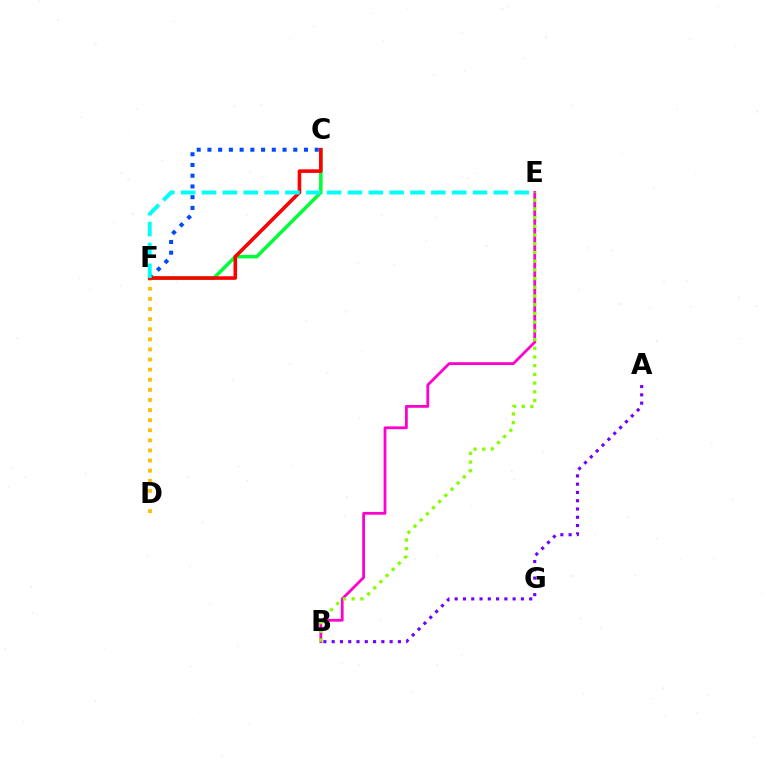{('C', 'F'): [{'color': '#004bff', 'line_style': 'dotted', 'thickness': 2.92}, {'color': '#00ff39', 'line_style': 'solid', 'thickness': 2.55}, {'color': '#ff0000', 'line_style': 'solid', 'thickness': 2.58}], ('B', 'E'): [{'color': '#ff00cf', 'line_style': 'solid', 'thickness': 2.0}, {'color': '#84ff00', 'line_style': 'dotted', 'thickness': 2.37}], ('D', 'F'): [{'color': '#ffbd00', 'line_style': 'dotted', 'thickness': 2.75}], ('A', 'B'): [{'color': '#7200ff', 'line_style': 'dotted', 'thickness': 2.25}], ('E', 'F'): [{'color': '#00fff6', 'line_style': 'dashed', 'thickness': 2.83}]}